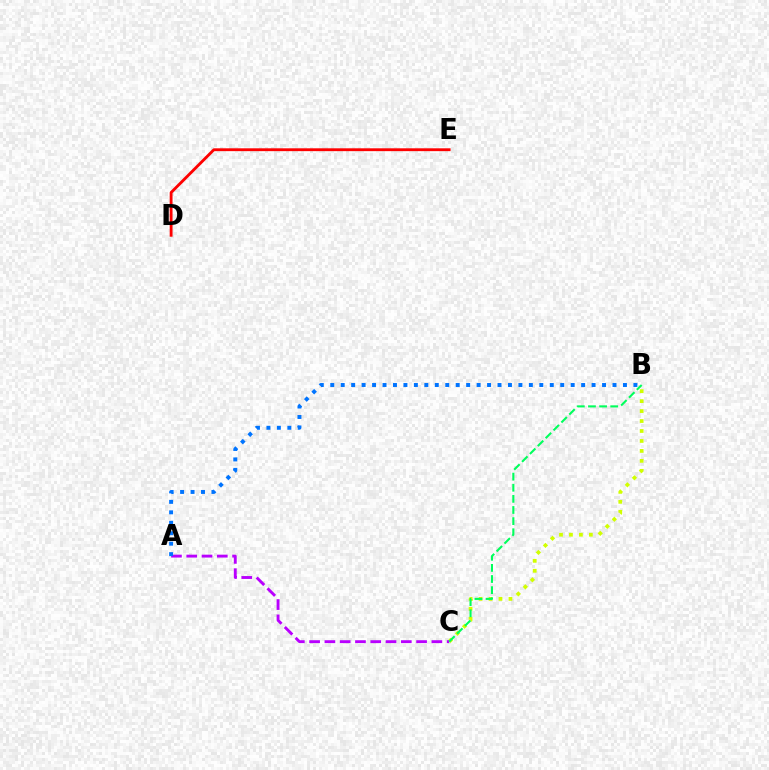{('B', 'C'): [{'color': '#d1ff00', 'line_style': 'dotted', 'thickness': 2.71}, {'color': '#00ff5c', 'line_style': 'dashed', 'thickness': 1.51}], ('A', 'C'): [{'color': '#b900ff', 'line_style': 'dashed', 'thickness': 2.08}], ('D', 'E'): [{'color': '#ff0000', 'line_style': 'solid', 'thickness': 2.05}], ('A', 'B'): [{'color': '#0074ff', 'line_style': 'dotted', 'thickness': 2.84}]}